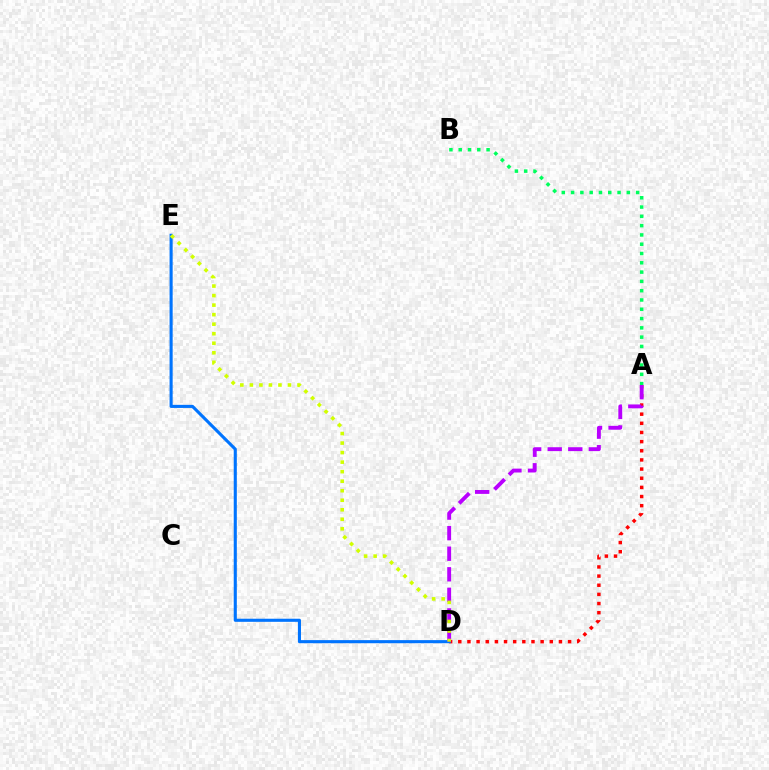{('A', 'D'): [{'color': '#ff0000', 'line_style': 'dotted', 'thickness': 2.49}, {'color': '#b900ff', 'line_style': 'dashed', 'thickness': 2.79}], ('D', 'E'): [{'color': '#0074ff', 'line_style': 'solid', 'thickness': 2.23}, {'color': '#d1ff00', 'line_style': 'dotted', 'thickness': 2.59}], ('A', 'B'): [{'color': '#00ff5c', 'line_style': 'dotted', 'thickness': 2.52}]}